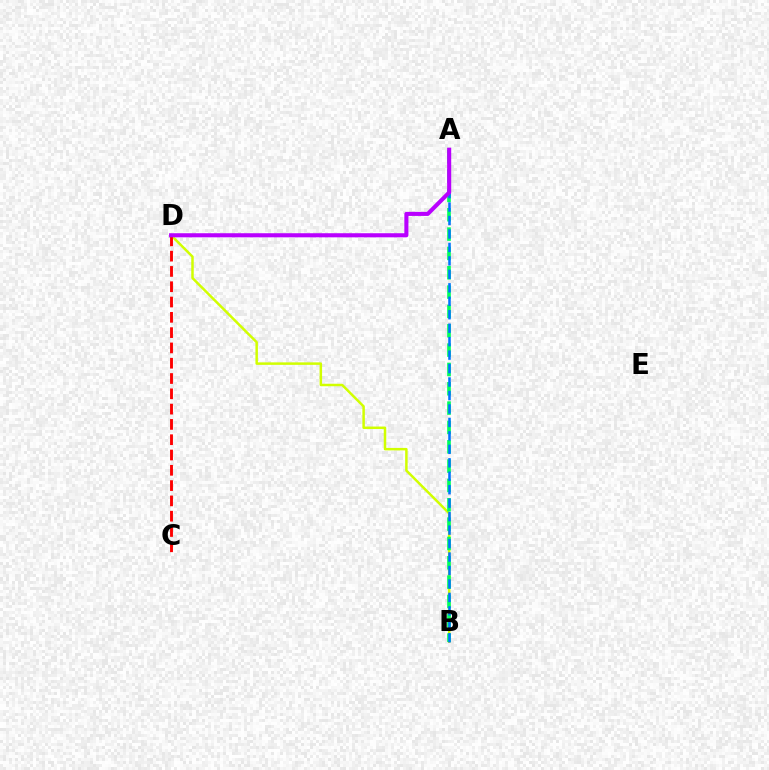{('B', 'D'): [{'color': '#d1ff00', 'line_style': 'solid', 'thickness': 1.79}], ('C', 'D'): [{'color': '#ff0000', 'line_style': 'dashed', 'thickness': 2.08}], ('A', 'B'): [{'color': '#00ff5c', 'line_style': 'dashed', 'thickness': 2.63}, {'color': '#0074ff', 'line_style': 'dashed', 'thickness': 1.83}], ('A', 'D'): [{'color': '#b900ff', 'line_style': 'solid', 'thickness': 2.94}]}